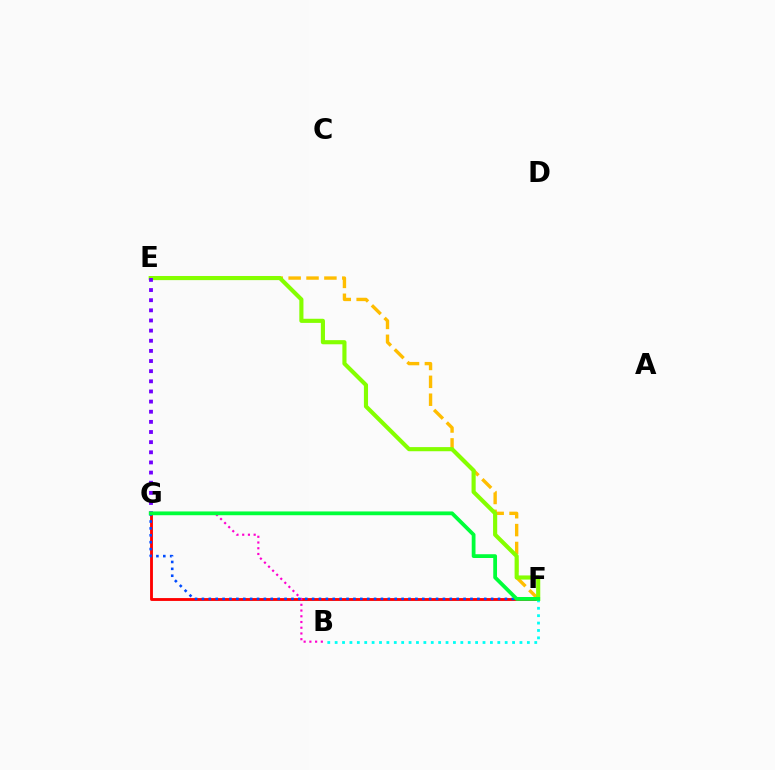{('F', 'G'): [{'color': '#ff0000', 'line_style': 'solid', 'thickness': 2.05}, {'color': '#004bff', 'line_style': 'dotted', 'thickness': 1.87}, {'color': '#00ff39', 'line_style': 'solid', 'thickness': 2.72}], ('B', 'G'): [{'color': '#ff00cf', 'line_style': 'dotted', 'thickness': 1.56}], ('E', 'F'): [{'color': '#ffbd00', 'line_style': 'dashed', 'thickness': 2.43}, {'color': '#84ff00', 'line_style': 'solid', 'thickness': 2.97}], ('B', 'F'): [{'color': '#00fff6', 'line_style': 'dotted', 'thickness': 2.01}], ('E', 'G'): [{'color': '#7200ff', 'line_style': 'dotted', 'thickness': 2.76}]}